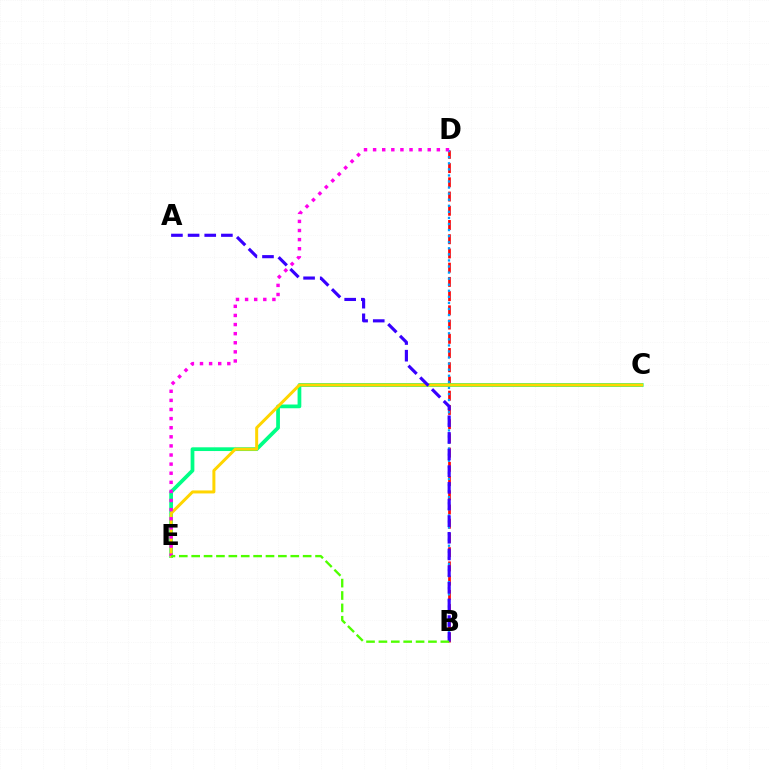{('B', 'D'): [{'color': '#ff0000', 'line_style': 'dashed', 'thickness': 1.93}, {'color': '#009eff', 'line_style': 'dotted', 'thickness': 1.65}], ('C', 'E'): [{'color': '#00ff86', 'line_style': 'solid', 'thickness': 2.69}, {'color': '#ffd500', 'line_style': 'solid', 'thickness': 2.16}], ('A', 'B'): [{'color': '#3700ff', 'line_style': 'dashed', 'thickness': 2.26}], ('D', 'E'): [{'color': '#ff00ed', 'line_style': 'dotted', 'thickness': 2.47}], ('B', 'E'): [{'color': '#4fff00', 'line_style': 'dashed', 'thickness': 1.68}]}